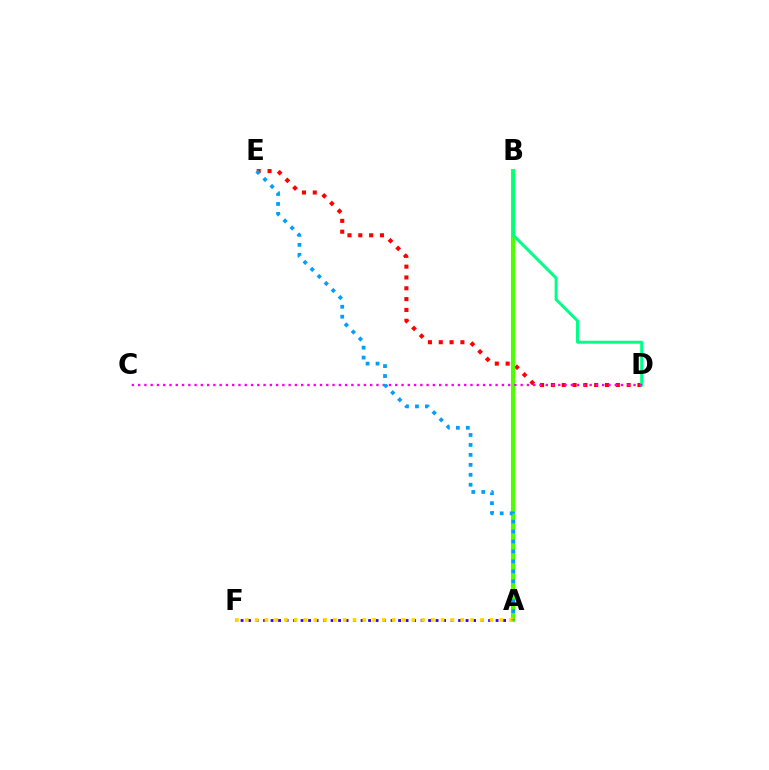{('A', 'F'): [{'color': '#3700ff', 'line_style': 'dotted', 'thickness': 2.04}, {'color': '#ffd500', 'line_style': 'dotted', 'thickness': 2.66}], ('D', 'E'): [{'color': '#ff0000', 'line_style': 'dotted', 'thickness': 2.94}], ('A', 'B'): [{'color': '#4fff00', 'line_style': 'solid', 'thickness': 2.97}], ('B', 'D'): [{'color': '#00ff86', 'line_style': 'solid', 'thickness': 2.15}], ('C', 'D'): [{'color': '#ff00ed', 'line_style': 'dotted', 'thickness': 1.7}], ('A', 'E'): [{'color': '#009eff', 'line_style': 'dotted', 'thickness': 2.7}]}